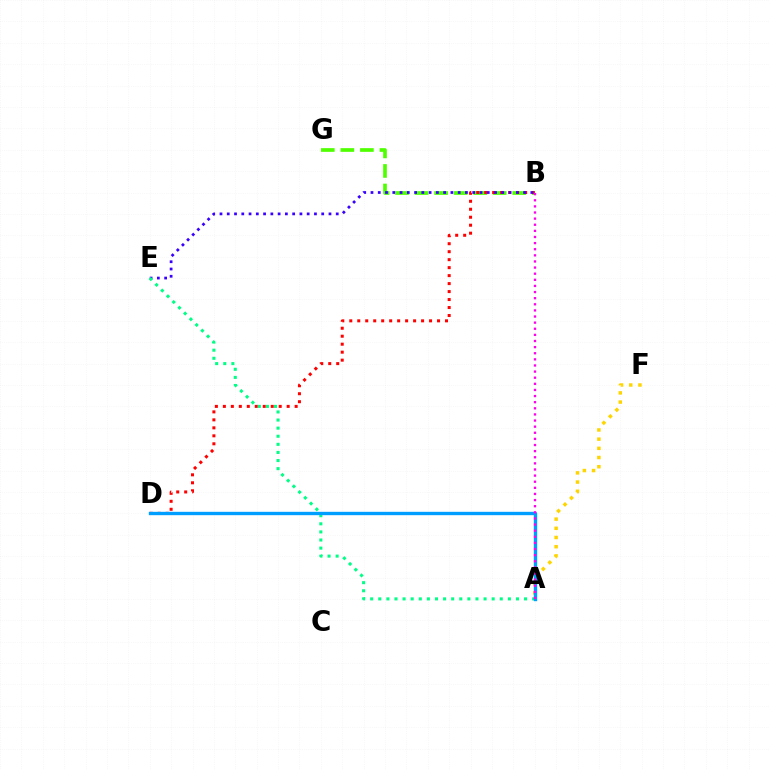{('B', 'G'): [{'color': '#4fff00', 'line_style': 'dashed', 'thickness': 2.65}], ('B', 'D'): [{'color': '#ff0000', 'line_style': 'dotted', 'thickness': 2.17}], ('B', 'E'): [{'color': '#3700ff', 'line_style': 'dotted', 'thickness': 1.97}], ('A', 'F'): [{'color': '#ffd500', 'line_style': 'dotted', 'thickness': 2.5}], ('A', 'E'): [{'color': '#00ff86', 'line_style': 'dotted', 'thickness': 2.2}], ('A', 'D'): [{'color': '#009eff', 'line_style': 'solid', 'thickness': 2.42}], ('A', 'B'): [{'color': '#ff00ed', 'line_style': 'dotted', 'thickness': 1.66}]}